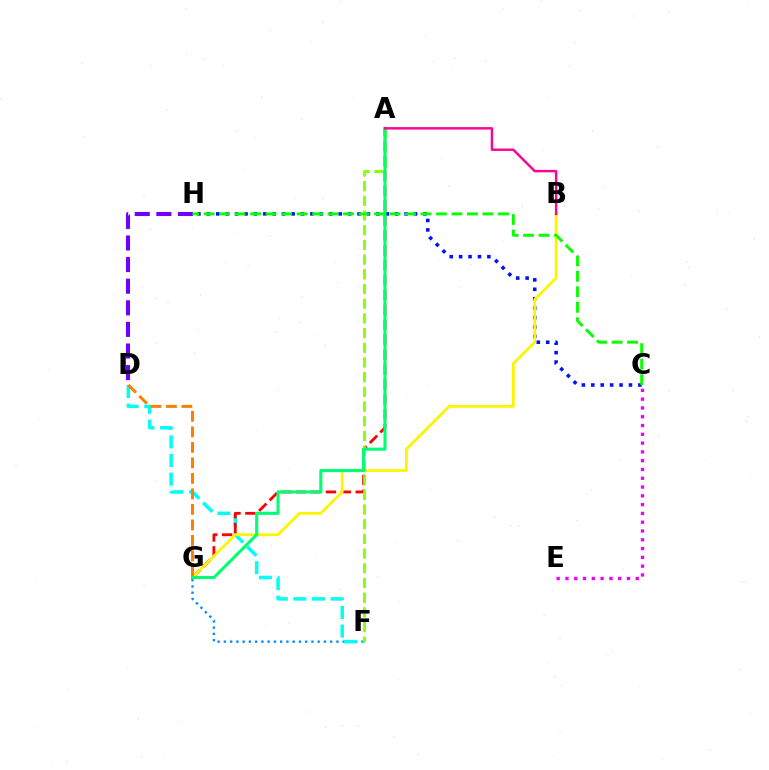{('F', 'G'): [{'color': '#008cff', 'line_style': 'dotted', 'thickness': 1.7}], ('D', 'F'): [{'color': '#00fff6', 'line_style': 'dashed', 'thickness': 2.53}], ('A', 'G'): [{'color': '#ff0000', 'line_style': 'dashed', 'thickness': 2.02}, {'color': '#00ff74', 'line_style': 'solid', 'thickness': 2.22}], ('C', 'H'): [{'color': '#0010ff', 'line_style': 'dotted', 'thickness': 2.56}, {'color': '#08ff00', 'line_style': 'dashed', 'thickness': 2.1}], ('B', 'G'): [{'color': '#fcf500', 'line_style': 'solid', 'thickness': 2.0}], ('A', 'F'): [{'color': '#84ff00', 'line_style': 'dashed', 'thickness': 2.0}], ('D', 'H'): [{'color': '#7200ff', 'line_style': 'dashed', 'thickness': 2.94}], ('D', 'G'): [{'color': '#ff7c00', 'line_style': 'dashed', 'thickness': 2.11}], ('C', 'E'): [{'color': '#ee00ff', 'line_style': 'dotted', 'thickness': 2.39}], ('A', 'B'): [{'color': '#ff0094', 'line_style': 'solid', 'thickness': 1.75}]}